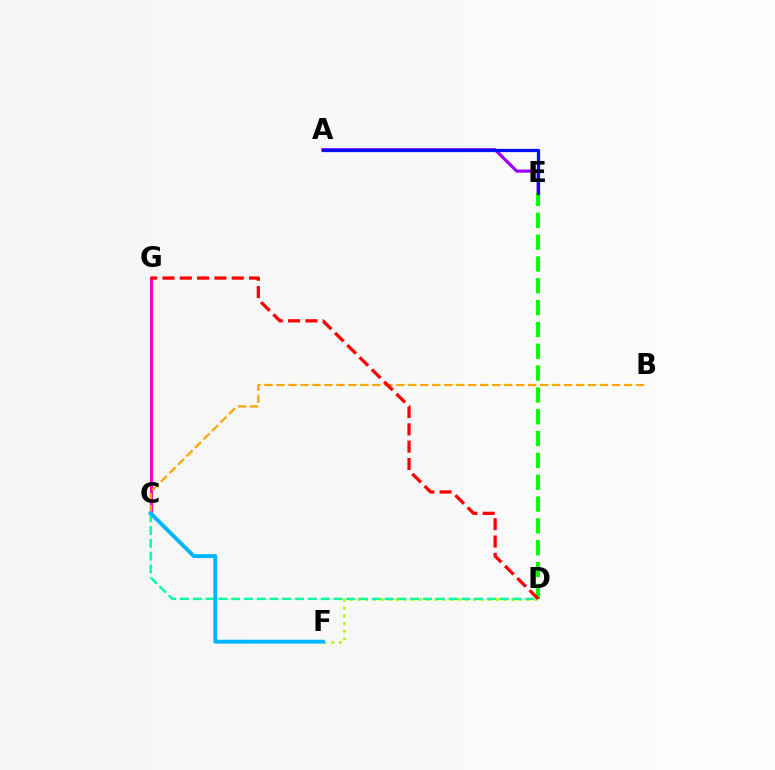{('C', 'G'): [{'color': '#ff00bd', 'line_style': 'solid', 'thickness': 2.1}], ('D', 'F'): [{'color': '#b3ff00', 'line_style': 'dotted', 'thickness': 2.09}], ('A', 'E'): [{'color': '#9b00ff', 'line_style': 'solid', 'thickness': 2.3}, {'color': '#0010ff', 'line_style': 'solid', 'thickness': 2.32}], ('D', 'E'): [{'color': '#08ff00', 'line_style': 'dashed', 'thickness': 2.97}], ('C', 'D'): [{'color': '#00ff9d', 'line_style': 'dashed', 'thickness': 1.74}], ('B', 'C'): [{'color': '#ffa500', 'line_style': 'dashed', 'thickness': 1.63}], ('D', 'G'): [{'color': '#ff0000', 'line_style': 'dashed', 'thickness': 2.35}], ('C', 'F'): [{'color': '#00b5ff', 'line_style': 'solid', 'thickness': 2.79}]}